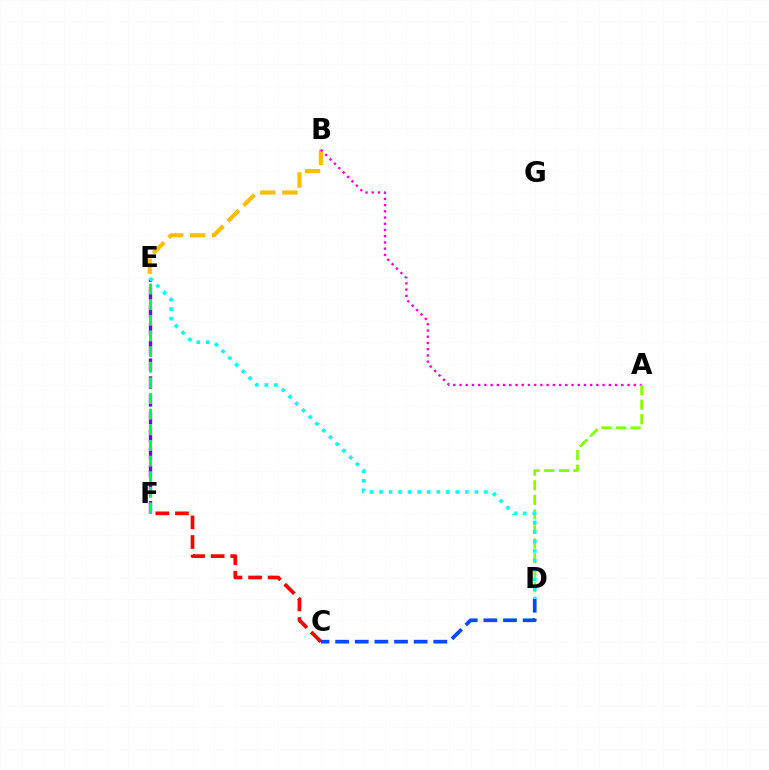{('B', 'E'): [{'color': '#ffbd00', 'line_style': 'dashed', 'thickness': 2.99}], ('C', 'F'): [{'color': '#ff0000', 'line_style': 'dashed', 'thickness': 2.66}], ('A', 'B'): [{'color': '#ff00cf', 'line_style': 'dotted', 'thickness': 1.69}], ('A', 'D'): [{'color': '#84ff00', 'line_style': 'dashed', 'thickness': 1.98}], ('E', 'F'): [{'color': '#7200ff', 'line_style': 'dashed', 'thickness': 2.42}, {'color': '#00ff39', 'line_style': 'dashed', 'thickness': 2.13}], ('C', 'D'): [{'color': '#004bff', 'line_style': 'dashed', 'thickness': 2.67}], ('D', 'E'): [{'color': '#00fff6', 'line_style': 'dotted', 'thickness': 2.59}]}